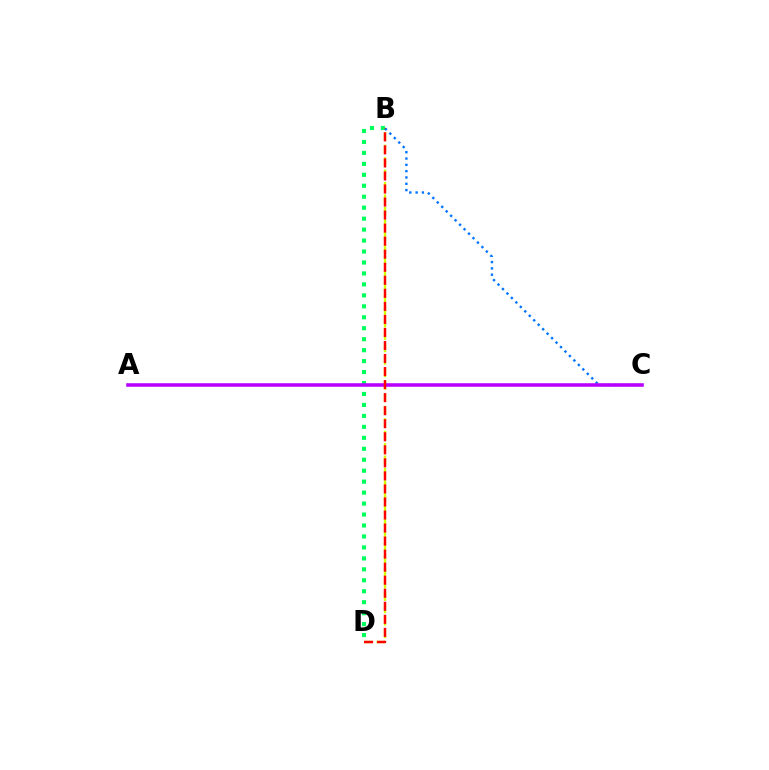{('B', 'D'): [{'color': '#00ff5c', 'line_style': 'dotted', 'thickness': 2.98}, {'color': '#d1ff00', 'line_style': 'dashed', 'thickness': 1.69}, {'color': '#ff0000', 'line_style': 'dashed', 'thickness': 1.77}], ('B', 'C'): [{'color': '#0074ff', 'line_style': 'dotted', 'thickness': 1.71}], ('A', 'C'): [{'color': '#b900ff', 'line_style': 'solid', 'thickness': 2.57}]}